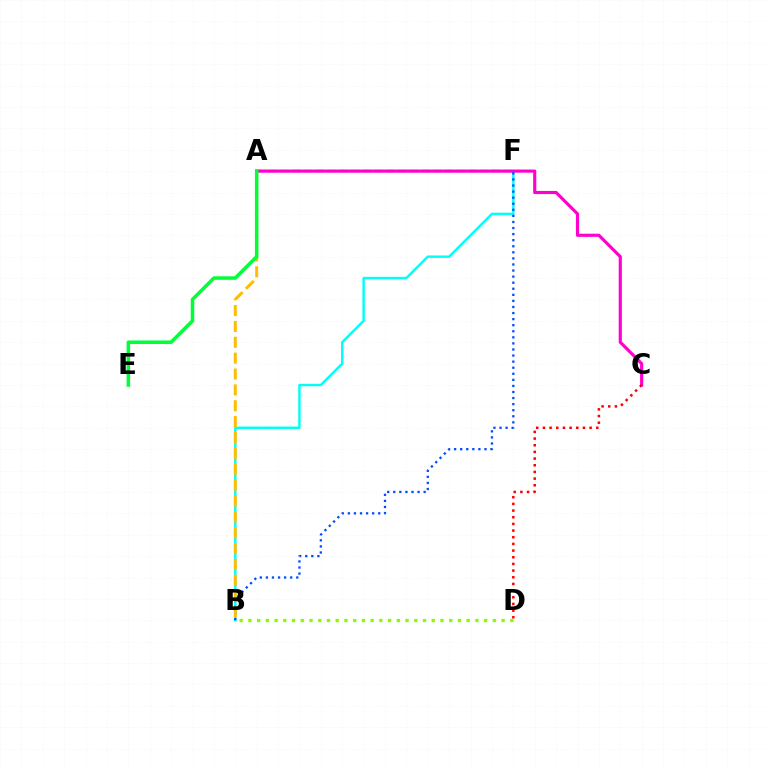{('A', 'F'): [{'color': '#7200ff', 'line_style': 'dashed', 'thickness': 1.6}], ('B', 'F'): [{'color': '#00fff6', 'line_style': 'solid', 'thickness': 1.76}, {'color': '#004bff', 'line_style': 'dotted', 'thickness': 1.65}], ('A', 'C'): [{'color': '#ff00cf', 'line_style': 'solid', 'thickness': 2.27}], ('C', 'D'): [{'color': '#ff0000', 'line_style': 'dotted', 'thickness': 1.81}], ('B', 'D'): [{'color': '#84ff00', 'line_style': 'dotted', 'thickness': 2.37}], ('A', 'B'): [{'color': '#ffbd00', 'line_style': 'dashed', 'thickness': 2.16}], ('A', 'E'): [{'color': '#00ff39', 'line_style': 'solid', 'thickness': 2.53}]}